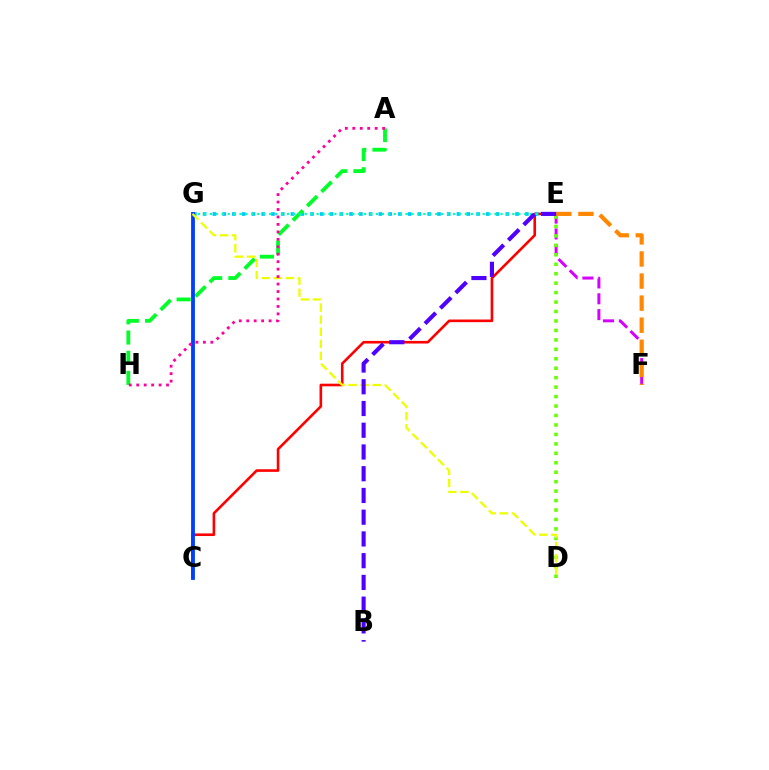{('C', 'E'): [{'color': '#ff0000', 'line_style': 'solid', 'thickness': 1.89}], ('E', 'G'): [{'color': '#00c7ff', 'line_style': 'dotted', 'thickness': 2.65}, {'color': '#00ffaf', 'line_style': 'dotted', 'thickness': 1.61}], ('A', 'H'): [{'color': '#00ff27', 'line_style': 'dashed', 'thickness': 2.75}, {'color': '#ff00a0', 'line_style': 'dotted', 'thickness': 2.03}], ('E', 'F'): [{'color': '#d600ff', 'line_style': 'dashed', 'thickness': 2.15}, {'color': '#ff8800', 'line_style': 'dashed', 'thickness': 3.0}], ('C', 'G'): [{'color': '#003fff', 'line_style': 'solid', 'thickness': 2.75}], ('D', 'E'): [{'color': '#66ff00', 'line_style': 'dotted', 'thickness': 2.57}], ('D', 'G'): [{'color': '#eeff00', 'line_style': 'dashed', 'thickness': 1.64}], ('B', 'E'): [{'color': '#4f00ff', 'line_style': 'dashed', 'thickness': 2.95}]}